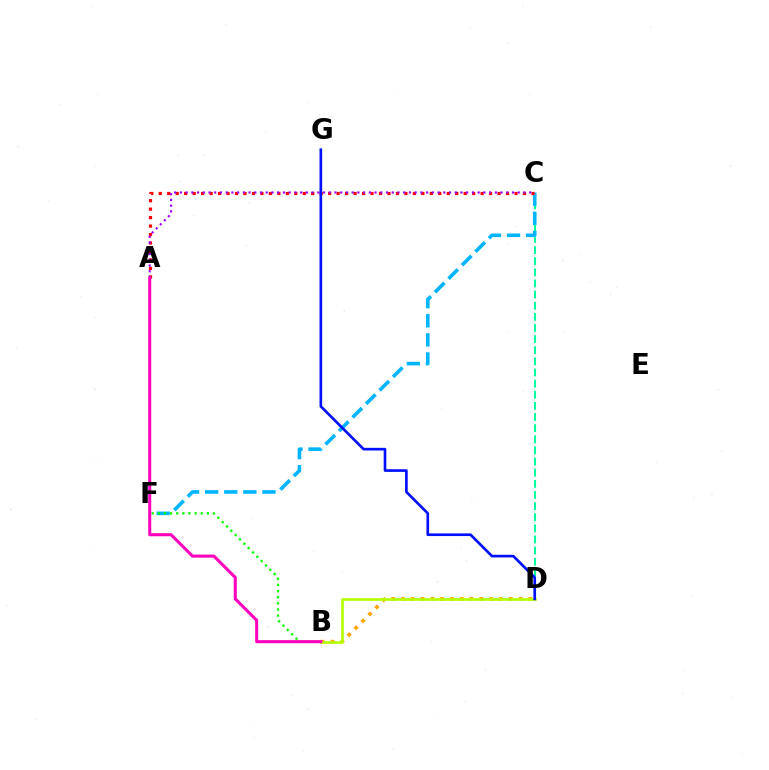{('C', 'D'): [{'color': '#00ff9d', 'line_style': 'dashed', 'thickness': 1.51}], ('C', 'F'): [{'color': '#00b5ff', 'line_style': 'dashed', 'thickness': 2.59}], ('B', 'F'): [{'color': '#08ff00', 'line_style': 'dotted', 'thickness': 1.67}], ('B', 'D'): [{'color': '#ffa500', 'line_style': 'dotted', 'thickness': 2.66}, {'color': '#b3ff00', 'line_style': 'solid', 'thickness': 1.91}], ('A', 'C'): [{'color': '#ff0000', 'line_style': 'dotted', 'thickness': 2.3}, {'color': '#9b00ff', 'line_style': 'dotted', 'thickness': 1.56}], ('A', 'B'): [{'color': '#ff00bd', 'line_style': 'solid', 'thickness': 2.2}], ('D', 'G'): [{'color': '#0010ff', 'line_style': 'solid', 'thickness': 1.91}]}